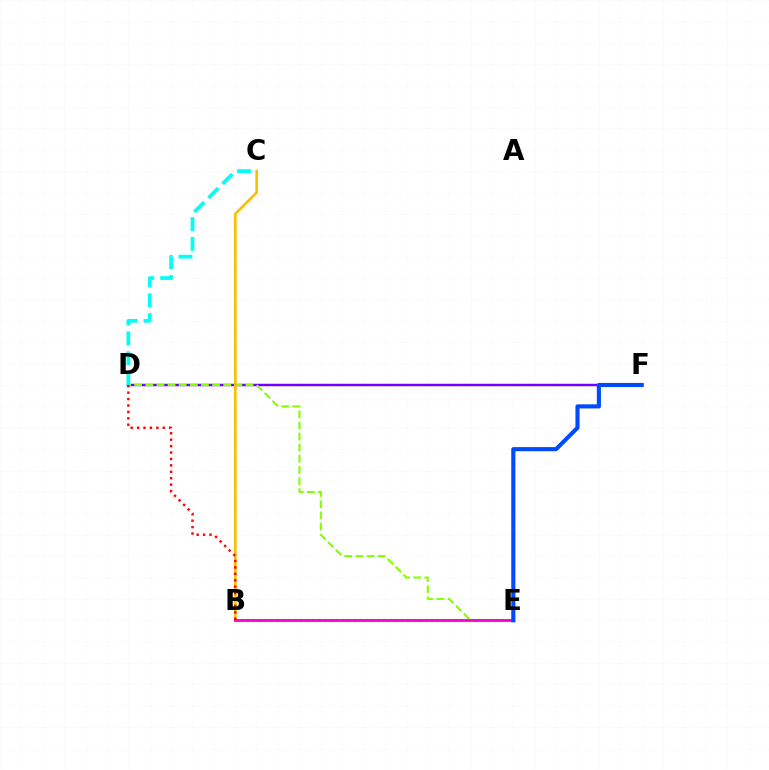{('D', 'F'): [{'color': '#7200ff', 'line_style': 'solid', 'thickness': 1.77}], ('B', 'E'): [{'color': '#00ff39', 'line_style': 'dotted', 'thickness': 1.61}, {'color': '#ff00cf', 'line_style': 'solid', 'thickness': 2.05}], ('D', 'E'): [{'color': '#84ff00', 'line_style': 'dashed', 'thickness': 1.51}], ('B', 'C'): [{'color': '#ffbd00', 'line_style': 'solid', 'thickness': 1.94}], ('E', 'F'): [{'color': '#004bff', 'line_style': 'solid', 'thickness': 2.97}], ('C', 'D'): [{'color': '#00fff6', 'line_style': 'dashed', 'thickness': 2.69}], ('B', 'D'): [{'color': '#ff0000', 'line_style': 'dotted', 'thickness': 1.74}]}